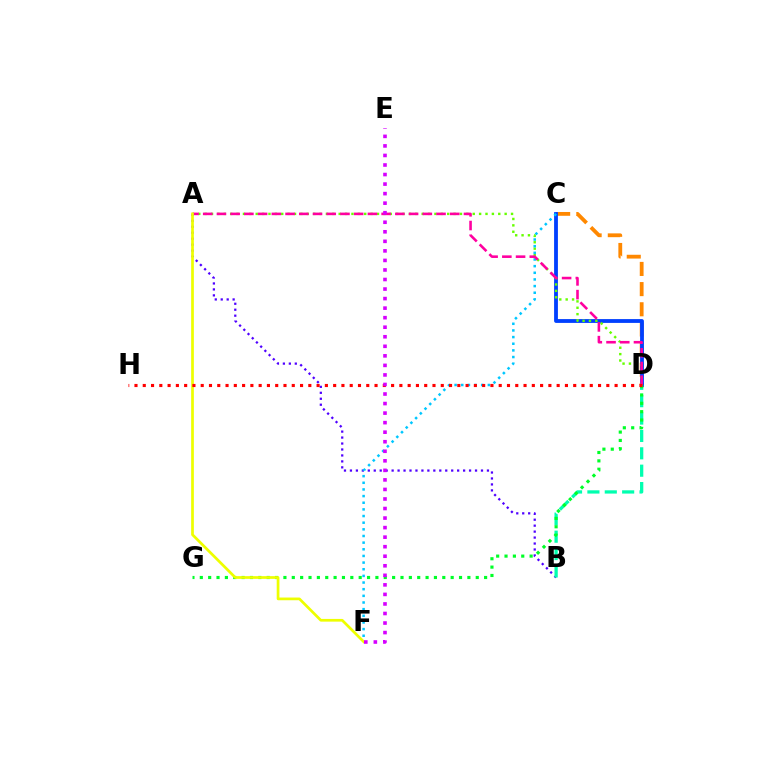{('A', 'B'): [{'color': '#4f00ff', 'line_style': 'dotted', 'thickness': 1.62}], ('C', 'D'): [{'color': '#ff8800', 'line_style': 'dashed', 'thickness': 2.74}, {'color': '#003fff', 'line_style': 'solid', 'thickness': 2.75}], ('B', 'D'): [{'color': '#00ffaf', 'line_style': 'dashed', 'thickness': 2.36}], ('A', 'D'): [{'color': '#66ff00', 'line_style': 'dotted', 'thickness': 1.73}, {'color': '#ff00a0', 'line_style': 'dashed', 'thickness': 1.86}], ('D', 'G'): [{'color': '#00ff27', 'line_style': 'dotted', 'thickness': 2.27}], ('C', 'F'): [{'color': '#00c7ff', 'line_style': 'dotted', 'thickness': 1.81}], ('A', 'F'): [{'color': '#eeff00', 'line_style': 'solid', 'thickness': 1.95}], ('D', 'H'): [{'color': '#ff0000', 'line_style': 'dotted', 'thickness': 2.25}], ('E', 'F'): [{'color': '#d600ff', 'line_style': 'dotted', 'thickness': 2.59}]}